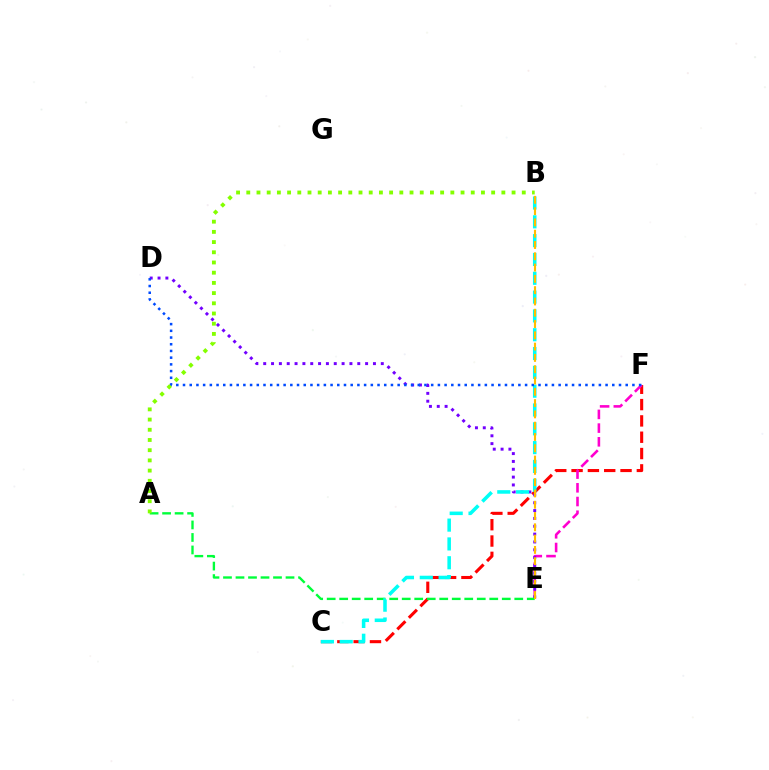{('C', 'F'): [{'color': '#ff0000', 'line_style': 'dashed', 'thickness': 2.22}], ('E', 'F'): [{'color': '#ff00cf', 'line_style': 'dashed', 'thickness': 1.86}], ('D', 'E'): [{'color': '#7200ff', 'line_style': 'dotted', 'thickness': 2.13}], ('A', 'E'): [{'color': '#00ff39', 'line_style': 'dashed', 'thickness': 1.7}], ('B', 'C'): [{'color': '#00fff6', 'line_style': 'dashed', 'thickness': 2.56}], ('D', 'F'): [{'color': '#004bff', 'line_style': 'dotted', 'thickness': 1.82}], ('A', 'B'): [{'color': '#84ff00', 'line_style': 'dotted', 'thickness': 2.77}], ('B', 'E'): [{'color': '#ffbd00', 'line_style': 'dashed', 'thickness': 1.53}]}